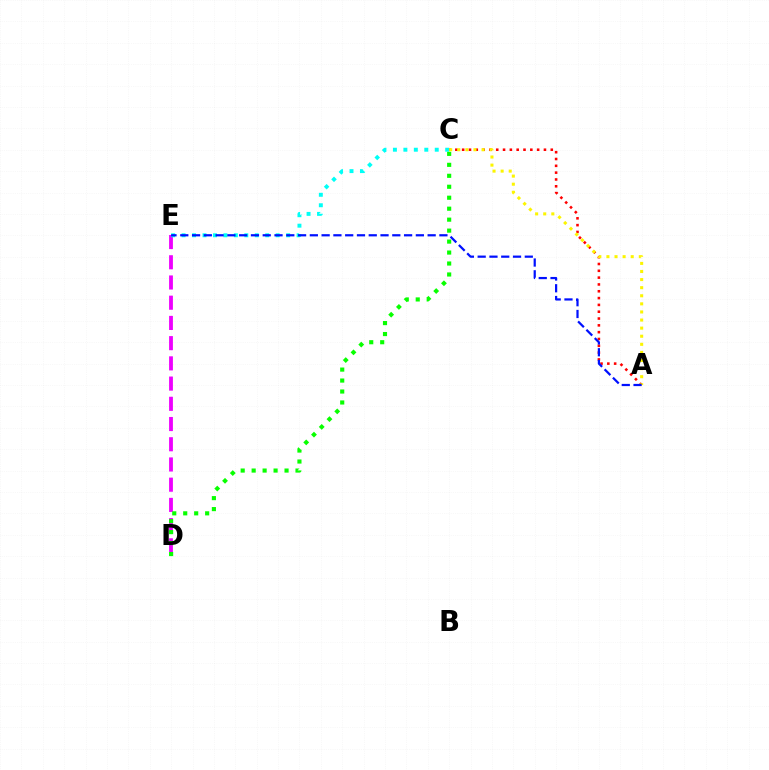{('D', 'E'): [{'color': '#ee00ff', 'line_style': 'dashed', 'thickness': 2.75}], ('C', 'E'): [{'color': '#00fff6', 'line_style': 'dotted', 'thickness': 2.84}], ('A', 'C'): [{'color': '#ff0000', 'line_style': 'dotted', 'thickness': 1.85}, {'color': '#fcf500', 'line_style': 'dotted', 'thickness': 2.2}], ('C', 'D'): [{'color': '#08ff00', 'line_style': 'dotted', 'thickness': 2.98}], ('A', 'E'): [{'color': '#0010ff', 'line_style': 'dashed', 'thickness': 1.6}]}